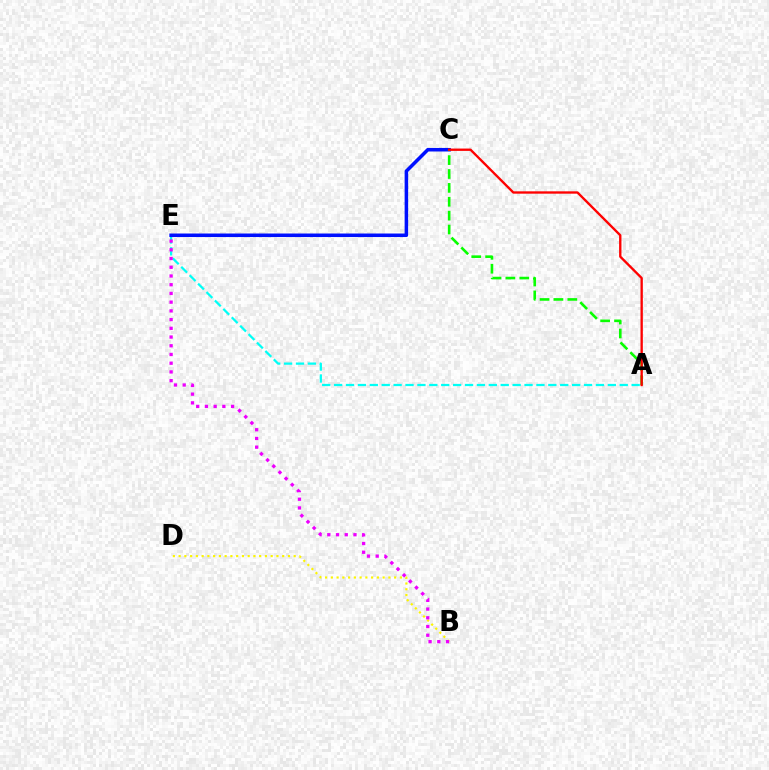{('A', 'E'): [{'color': '#00fff6', 'line_style': 'dashed', 'thickness': 1.62}], ('B', 'D'): [{'color': '#fcf500', 'line_style': 'dotted', 'thickness': 1.56}], ('C', 'E'): [{'color': '#0010ff', 'line_style': 'solid', 'thickness': 2.54}], ('B', 'E'): [{'color': '#ee00ff', 'line_style': 'dotted', 'thickness': 2.37}], ('A', 'C'): [{'color': '#08ff00', 'line_style': 'dashed', 'thickness': 1.89}, {'color': '#ff0000', 'line_style': 'solid', 'thickness': 1.69}]}